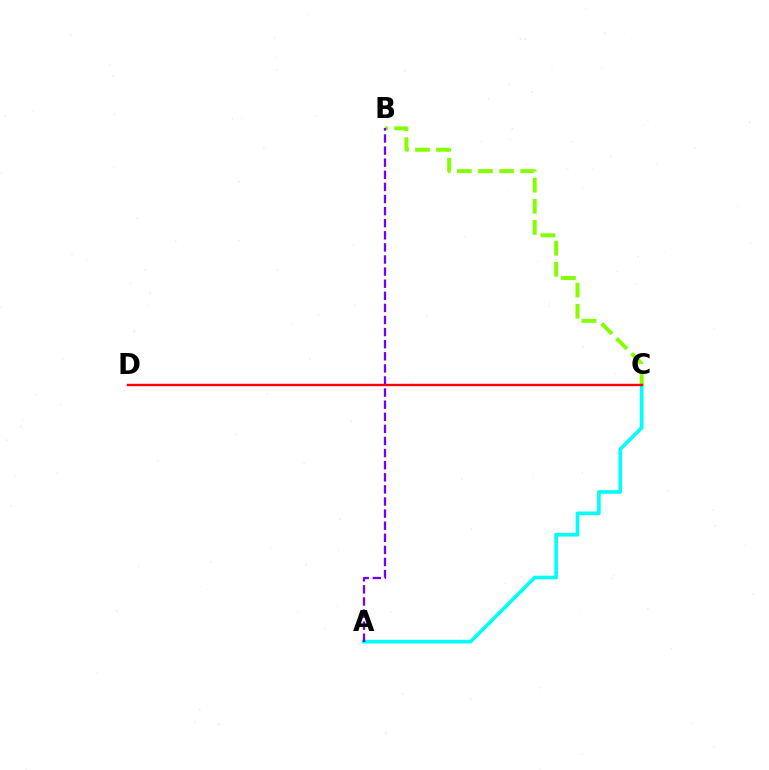{('A', 'C'): [{'color': '#00fff6', 'line_style': 'solid', 'thickness': 2.63}], ('B', 'C'): [{'color': '#84ff00', 'line_style': 'dashed', 'thickness': 2.87}], ('C', 'D'): [{'color': '#ff0000', 'line_style': 'solid', 'thickness': 1.72}], ('A', 'B'): [{'color': '#7200ff', 'line_style': 'dashed', 'thickness': 1.64}]}